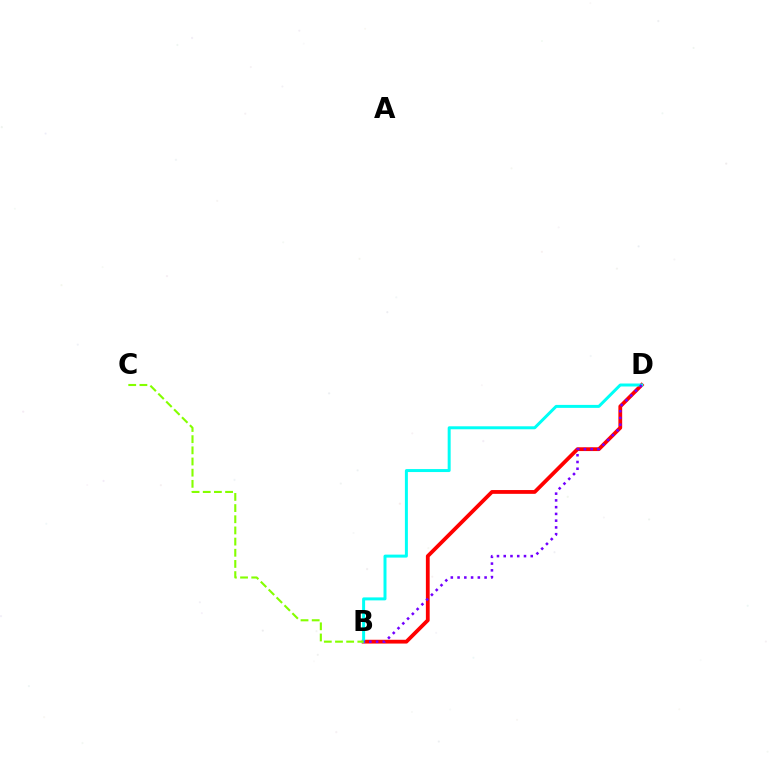{('B', 'D'): [{'color': '#ff0000', 'line_style': 'solid', 'thickness': 2.73}, {'color': '#00fff6', 'line_style': 'solid', 'thickness': 2.15}, {'color': '#7200ff', 'line_style': 'dotted', 'thickness': 1.84}], ('B', 'C'): [{'color': '#84ff00', 'line_style': 'dashed', 'thickness': 1.52}]}